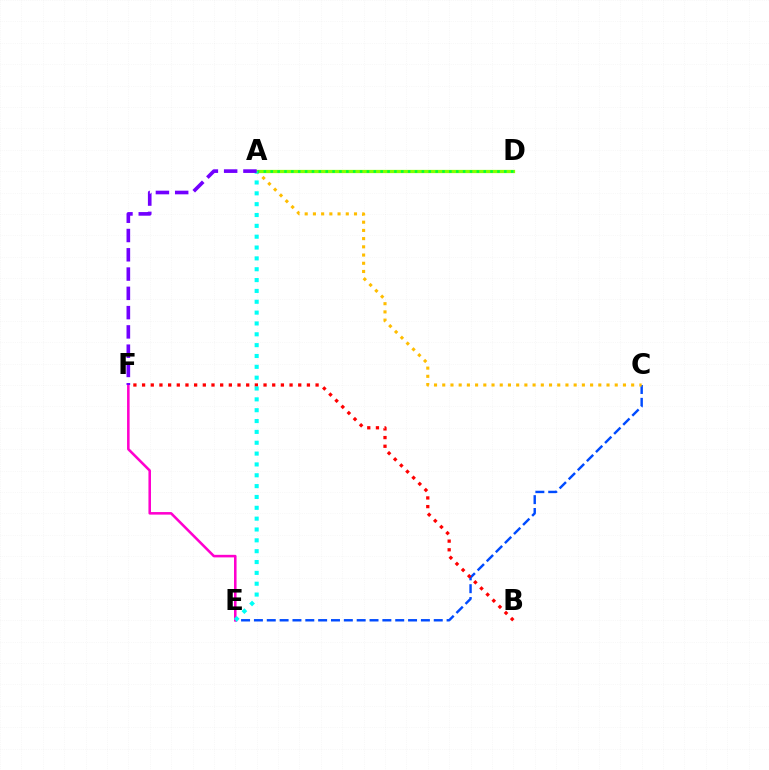{('C', 'E'): [{'color': '#004bff', 'line_style': 'dashed', 'thickness': 1.75}], ('B', 'F'): [{'color': '#ff0000', 'line_style': 'dotted', 'thickness': 2.36}], ('E', 'F'): [{'color': '#ff00cf', 'line_style': 'solid', 'thickness': 1.84}], ('A', 'D'): [{'color': '#84ff00', 'line_style': 'solid', 'thickness': 2.35}, {'color': '#00ff39', 'line_style': 'dotted', 'thickness': 1.87}], ('A', 'C'): [{'color': '#ffbd00', 'line_style': 'dotted', 'thickness': 2.23}], ('A', 'E'): [{'color': '#00fff6', 'line_style': 'dotted', 'thickness': 2.95}], ('A', 'F'): [{'color': '#7200ff', 'line_style': 'dashed', 'thickness': 2.62}]}